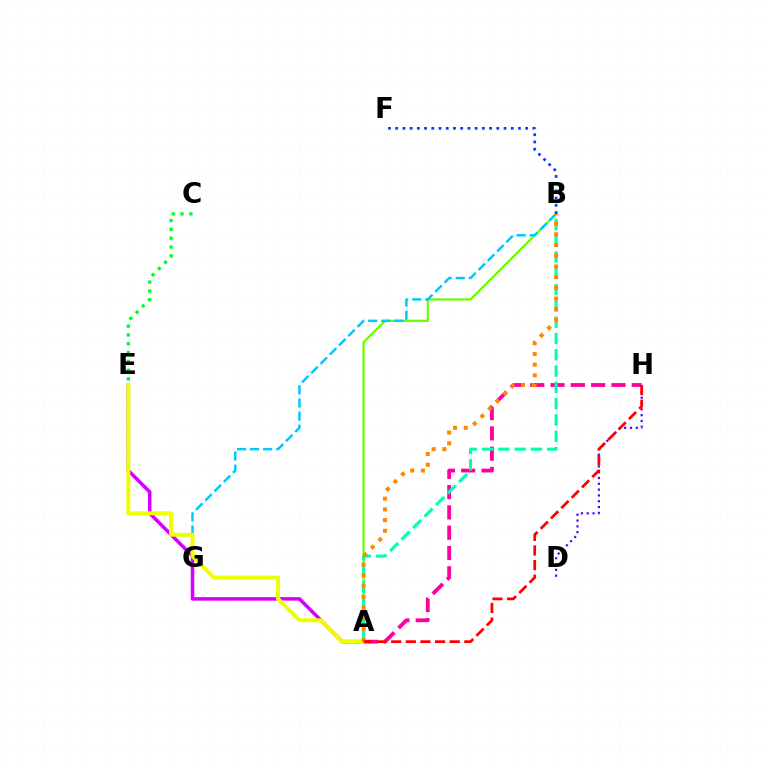{('A', 'H'): [{'color': '#ff00a0', 'line_style': 'dashed', 'thickness': 2.76}, {'color': '#ff0000', 'line_style': 'dashed', 'thickness': 1.99}], ('A', 'B'): [{'color': '#66ff00', 'line_style': 'solid', 'thickness': 1.59}, {'color': '#00ffaf', 'line_style': 'dashed', 'thickness': 2.21}, {'color': '#ff8800', 'line_style': 'dotted', 'thickness': 2.91}], ('D', 'H'): [{'color': '#4f00ff', 'line_style': 'dotted', 'thickness': 1.58}], ('B', 'G'): [{'color': '#00c7ff', 'line_style': 'dashed', 'thickness': 1.78}], ('A', 'E'): [{'color': '#d600ff', 'line_style': 'solid', 'thickness': 2.54}, {'color': '#eeff00', 'line_style': 'solid', 'thickness': 2.85}], ('C', 'E'): [{'color': '#00ff27', 'line_style': 'dotted', 'thickness': 2.39}], ('B', 'F'): [{'color': '#003fff', 'line_style': 'dotted', 'thickness': 1.96}]}